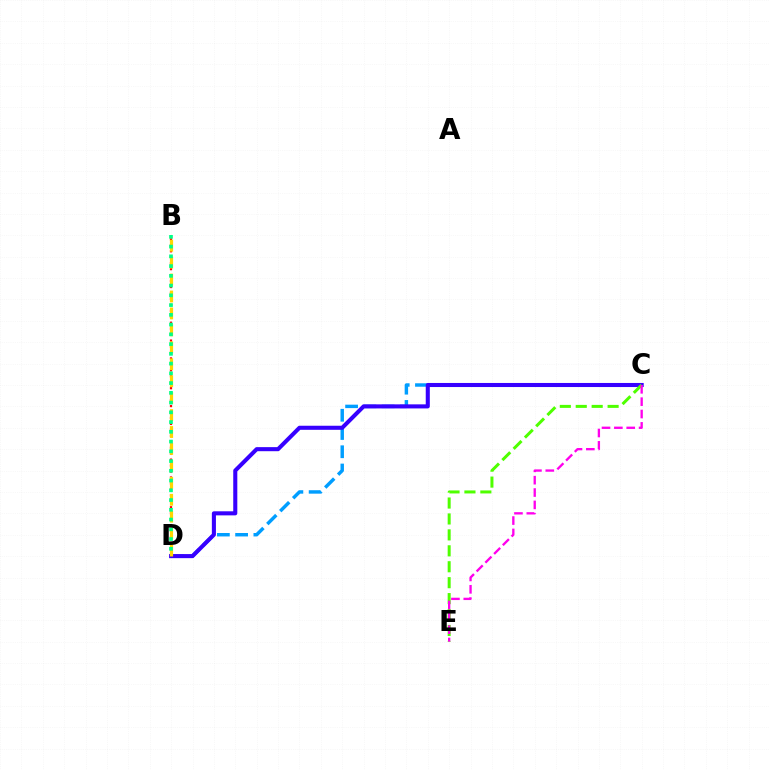{('B', 'D'): [{'color': '#ff0000', 'line_style': 'dotted', 'thickness': 1.62}, {'color': '#ffd500', 'line_style': 'dashed', 'thickness': 2.3}, {'color': '#00ff86', 'line_style': 'dotted', 'thickness': 2.65}], ('C', 'D'): [{'color': '#009eff', 'line_style': 'dashed', 'thickness': 2.48}, {'color': '#3700ff', 'line_style': 'solid', 'thickness': 2.93}], ('C', 'E'): [{'color': '#4fff00', 'line_style': 'dashed', 'thickness': 2.16}, {'color': '#ff00ed', 'line_style': 'dashed', 'thickness': 1.68}]}